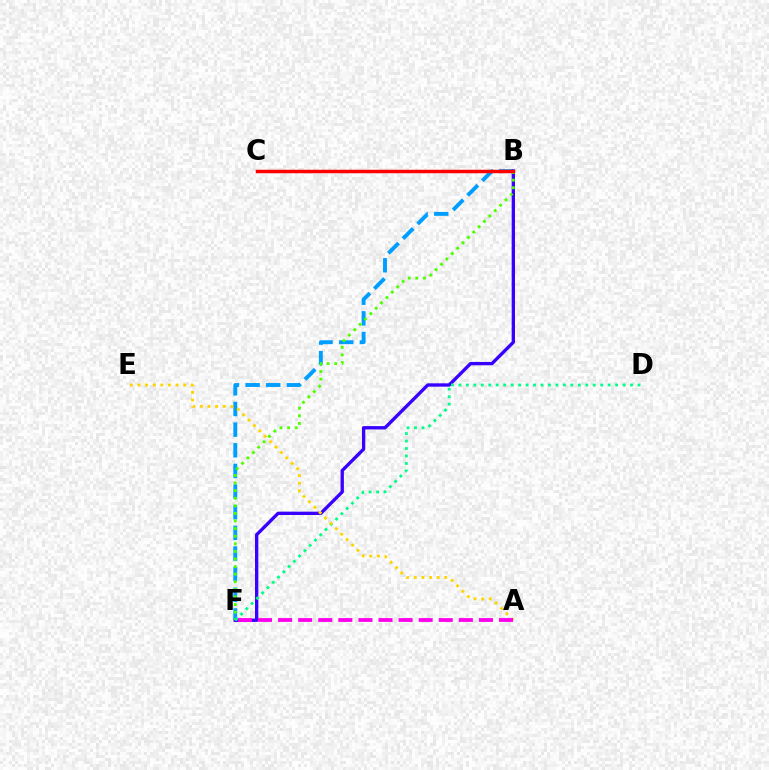{('B', 'F'): [{'color': '#009eff', 'line_style': 'dashed', 'thickness': 2.8}, {'color': '#3700ff', 'line_style': 'solid', 'thickness': 2.4}, {'color': '#4fff00', 'line_style': 'dotted', 'thickness': 2.06}], ('D', 'F'): [{'color': '#00ff86', 'line_style': 'dotted', 'thickness': 2.03}], ('B', 'C'): [{'color': '#ff0000', 'line_style': 'solid', 'thickness': 2.51}], ('A', 'E'): [{'color': '#ffd500', 'line_style': 'dotted', 'thickness': 2.07}], ('A', 'F'): [{'color': '#ff00ed', 'line_style': 'dashed', 'thickness': 2.73}]}